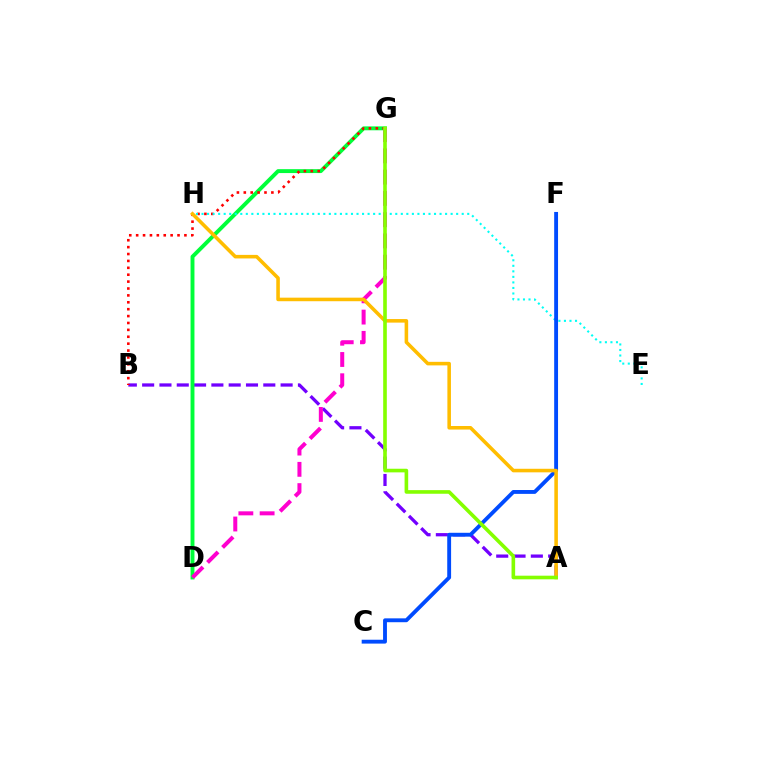{('A', 'B'): [{'color': '#7200ff', 'line_style': 'dashed', 'thickness': 2.35}], ('D', 'G'): [{'color': '#00ff39', 'line_style': 'solid', 'thickness': 2.81}, {'color': '#ff00cf', 'line_style': 'dashed', 'thickness': 2.89}], ('B', 'G'): [{'color': '#ff0000', 'line_style': 'dotted', 'thickness': 1.87}], ('E', 'H'): [{'color': '#00fff6', 'line_style': 'dotted', 'thickness': 1.5}], ('C', 'F'): [{'color': '#004bff', 'line_style': 'solid', 'thickness': 2.78}], ('A', 'H'): [{'color': '#ffbd00', 'line_style': 'solid', 'thickness': 2.56}], ('A', 'G'): [{'color': '#84ff00', 'line_style': 'solid', 'thickness': 2.61}]}